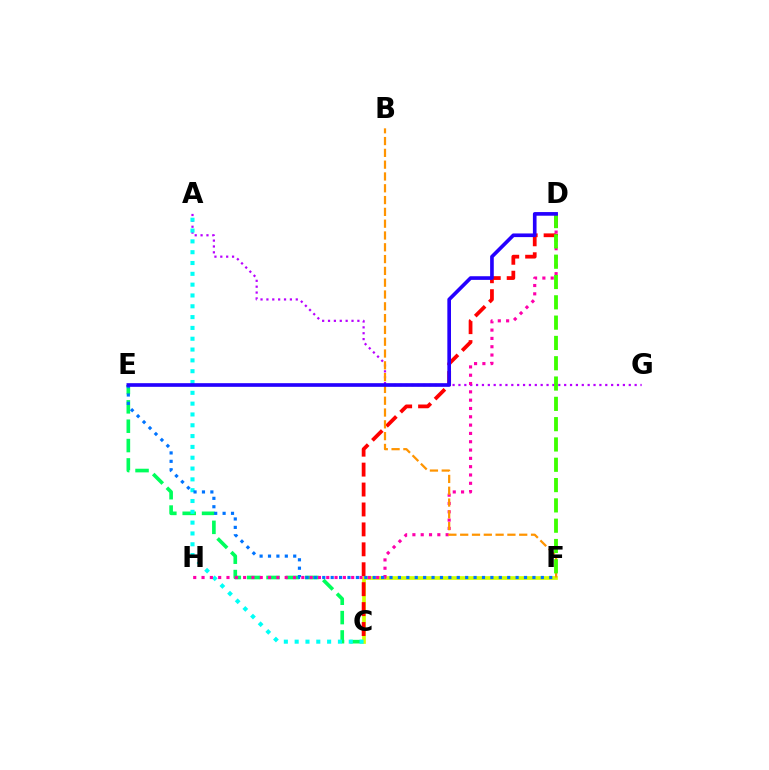{('C', 'E'): [{'color': '#00ff5c', 'line_style': 'dashed', 'thickness': 2.63}], ('C', 'F'): [{'color': '#d1ff00', 'line_style': 'solid', 'thickness': 2.65}], ('C', 'D'): [{'color': '#ff0000', 'line_style': 'dashed', 'thickness': 2.71}], ('A', 'G'): [{'color': '#b900ff', 'line_style': 'dotted', 'thickness': 1.6}], ('A', 'C'): [{'color': '#00fff6', 'line_style': 'dotted', 'thickness': 2.94}], ('D', 'H'): [{'color': '#ff00ac', 'line_style': 'dotted', 'thickness': 2.26}], ('B', 'F'): [{'color': '#ff9400', 'line_style': 'dashed', 'thickness': 1.6}], ('E', 'F'): [{'color': '#0074ff', 'line_style': 'dotted', 'thickness': 2.28}], ('D', 'F'): [{'color': '#3dff00', 'line_style': 'dashed', 'thickness': 2.76}], ('D', 'E'): [{'color': '#2500ff', 'line_style': 'solid', 'thickness': 2.63}]}